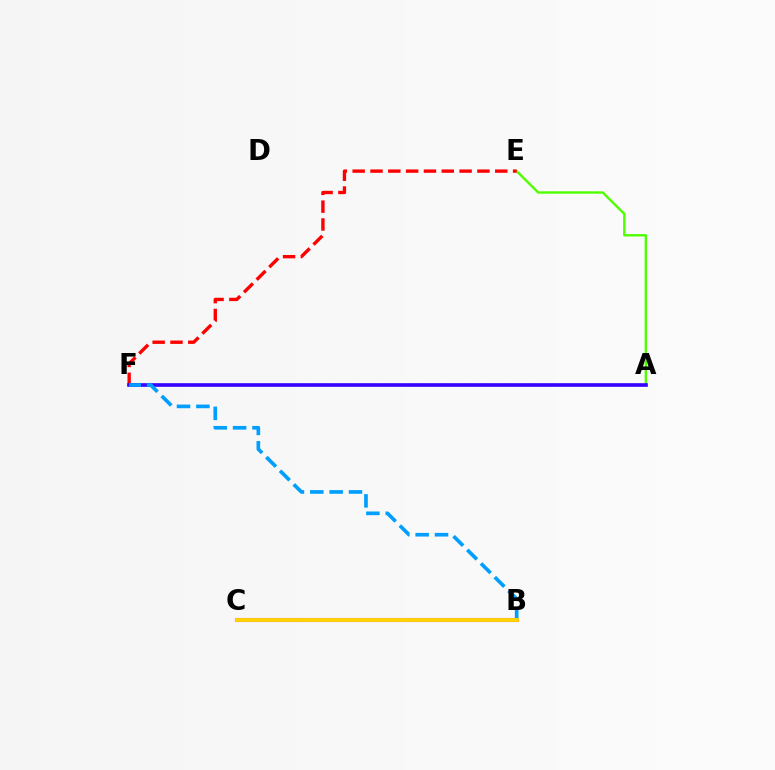{('A', 'E'): [{'color': '#4fff00', 'line_style': 'solid', 'thickness': 1.73}], ('E', 'F'): [{'color': '#ff0000', 'line_style': 'dashed', 'thickness': 2.42}], ('B', 'C'): [{'color': '#ff00ed', 'line_style': 'solid', 'thickness': 2.94}, {'color': '#ffd500', 'line_style': 'solid', 'thickness': 2.79}], ('A', 'F'): [{'color': '#00ff86', 'line_style': 'dashed', 'thickness': 1.63}, {'color': '#3700ff', 'line_style': 'solid', 'thickness': 2.61}], ('B', 'F'): [{'color': '#009eff', 'line_style': 'dashed', 'thickness': 2.63}]}